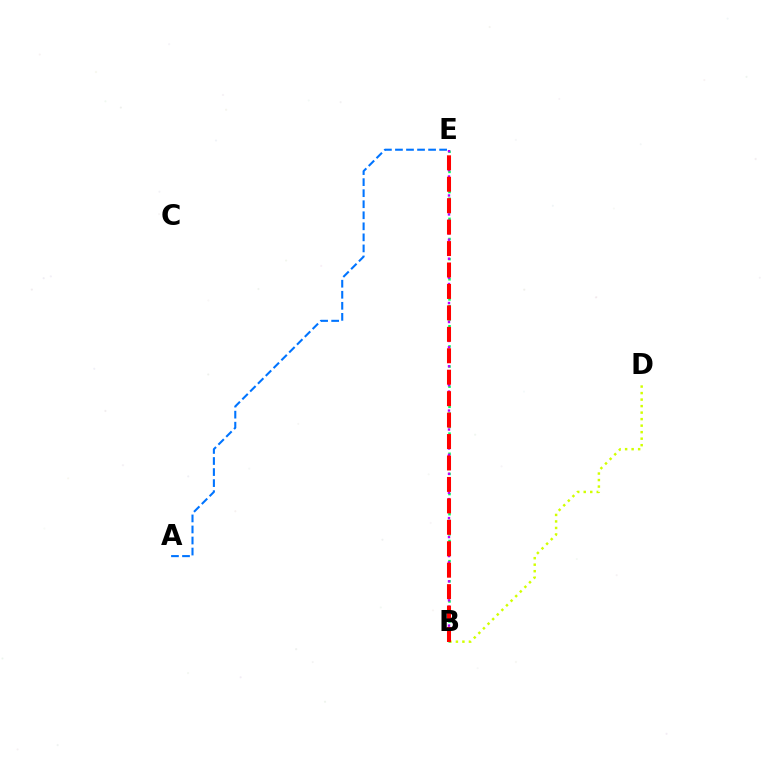{('B', 'D'): [{'color': '#d1ff00', 'line_style': 'dotted', 'thickness': 1.77}], ('B', 'E'): [{'color': '#00ff5c', 'line_style': 'dotted', 'thickness': 1.82}, {'color': '#b900ff', 'line_style': 'dotted', 'thickness': 1.72}, {'color': '#ff0000', 'line_style': 'dashed', 'thickness': 2.91}], ('A', 'E'): [{'color': '#0074ff', 'line_style': 'dashed', 'thickness': 1.5}]}